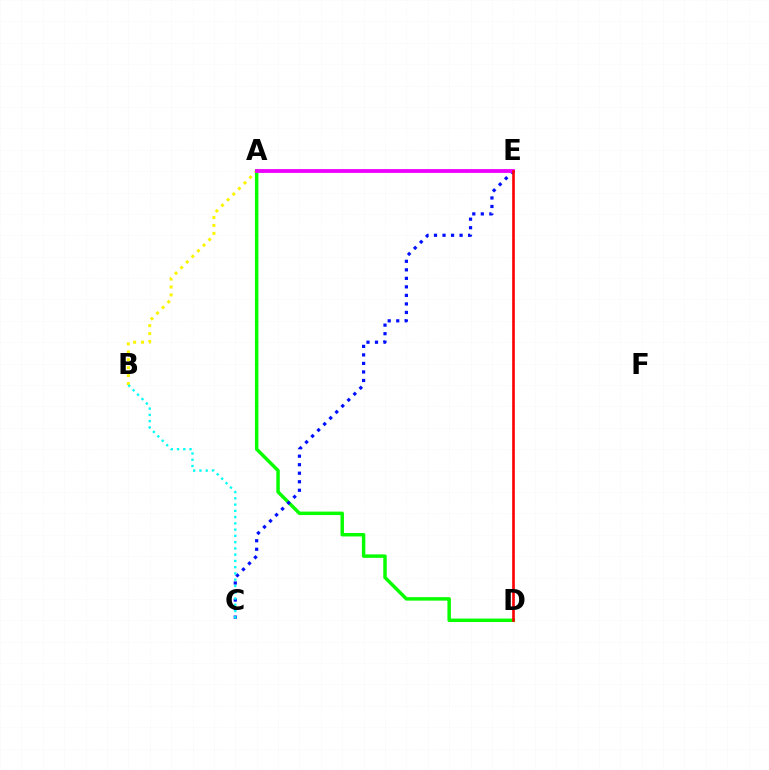{('A', 'B'): [{'color': '#fcf500', 'line_style': 'dotted', 'thickness': 2.15}], ('A', 'D'): [{'color': '#08ff00', 'line_style': 'solid', 'thickness': 2.5}], ('C', 'E'): [{'color': '#0010ff', 'line_style': 'dotted', 'thickness': 2.32}], ('B', 'C'): [{'color': '#00fff6', 'line_style': 'dotted', 'thickness': 1.7}], ('A', 'E'): [{'color': '#ee00ff', 'line_style': 'solid', 'thickness': 2.74}], ('D', 'E'): [{'color': '#ff0000', 'line_style': 'solid', 'thickness': 1.89}]}